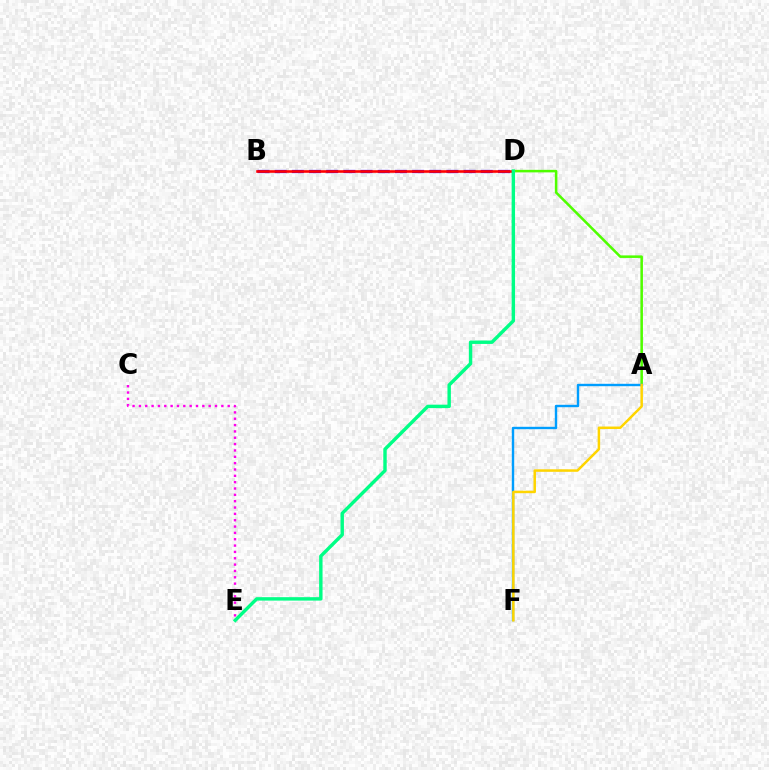{('A', 'D'): [{'color': '#4fff00', 'line_style': 'solid', 'thickness': 1.83}], ('B', 'D'): [{'color': '#3700ff', 'line_style': 'dashed', 'thickness': 2.33}, {'color': '#ff0000', 'line_style': 'solid', 'thickness': 1.87}], ('C', 'E'): [{'color': '#ff00ed', 'line_style': 'dotted', 'thickness': 1.72}], ('A', 'F'): [{'color': '#009eff', 'line_style': 'solid', 'thickness': 1.73}, {'color': '#ffd500', 'line_style': 'solid', 'thickness': 1.8}], ('D', 'E'): [{'color': '#00ff86', 'line_style': 'solid', 'thickness': 2.46}]}